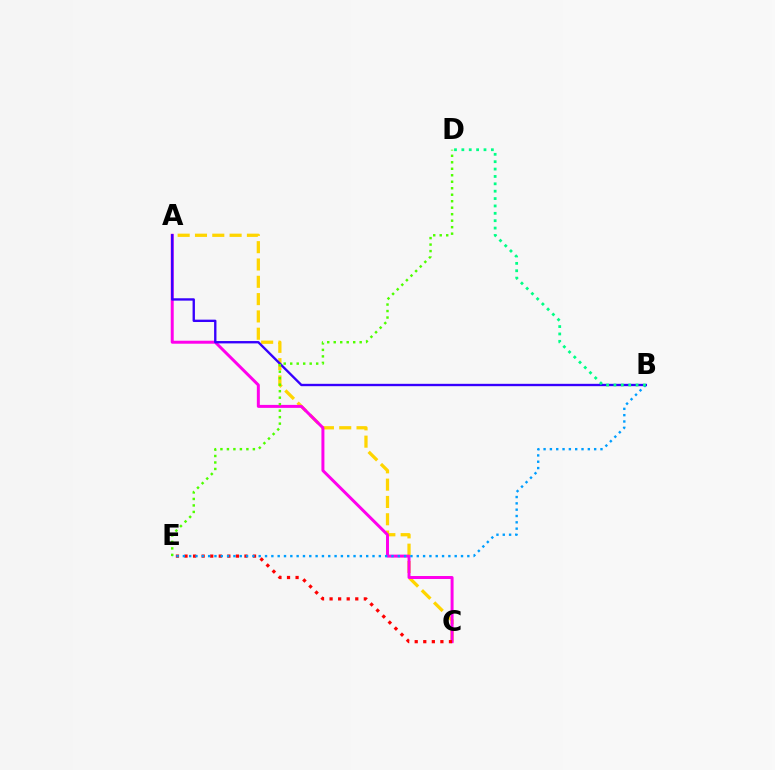{('A', 'C'): [{'color': '#ffd500', 'line_style': 'dashed', 'thickness': 2.35}, {'color': '#ff00ed', 'line_style': 'solid', 'thickness': 2.14}], ('C', 'E'): [{'color': '#ff0000', 'line_style': 'dotted', 'thickness': 2.33}], ('B', 'E'): [{'color': '#009eff', 'line_style': 'dotted', 'thickness': 1.72}], ('A', 'B'): [{'color': '#3700ff', 'line_style': 'solid', 'thickness': 1.7}], ('B', 'D'): [{'color': '#00ff86', 'line_style': 'dotted', 'thickness': 2.0}], ('D', 'E'): [{'color': '#4fff00', 'line_style': 'dotted', 'thickness': 1.76}]}